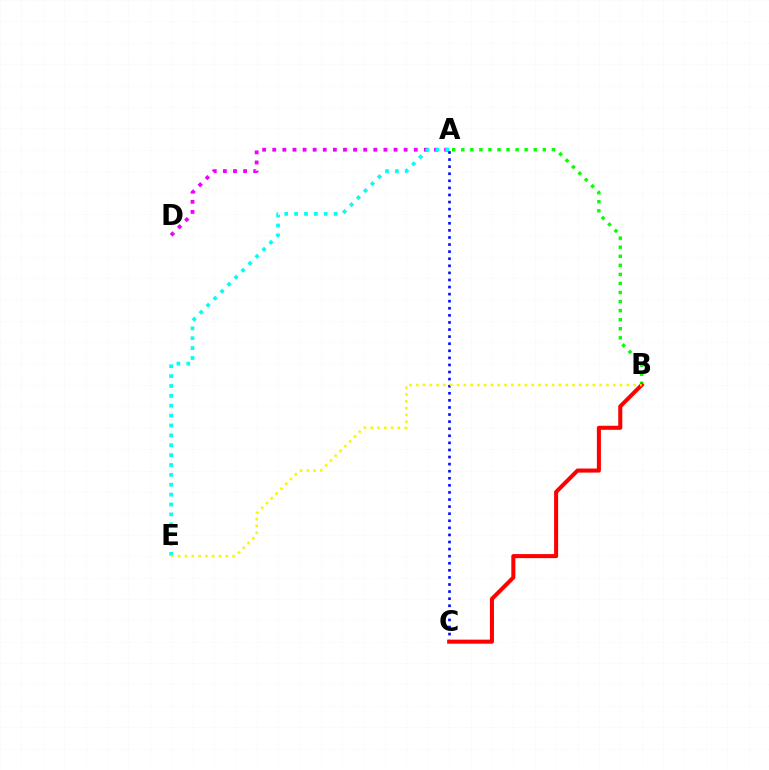{('A', 'D'): [{'color': '#ee00ff', 'line_style': 'dotted', 'thickness': 2.75}], ('A', 'B'): [{'color': '#08ff00', 'line_style': 'dotted', 'thickness': 2.46}], ('A', 'E'): [{'color': '#00fff6', 'line_style': 'dotted', 'thickness': 2.68}], ('A', 'C'): [{'color': '#0010ff', 'line_style': 'dotted', 'thickness': 1.92}], ('B', 'C'): [{'color': '#ff0000', 'line_style': 'solid', 'thickness': 2.91}], ('B', 'E'): [{'color': '#fcf500', 'line_style': 'dotted', 'thickness': 1.85}]}